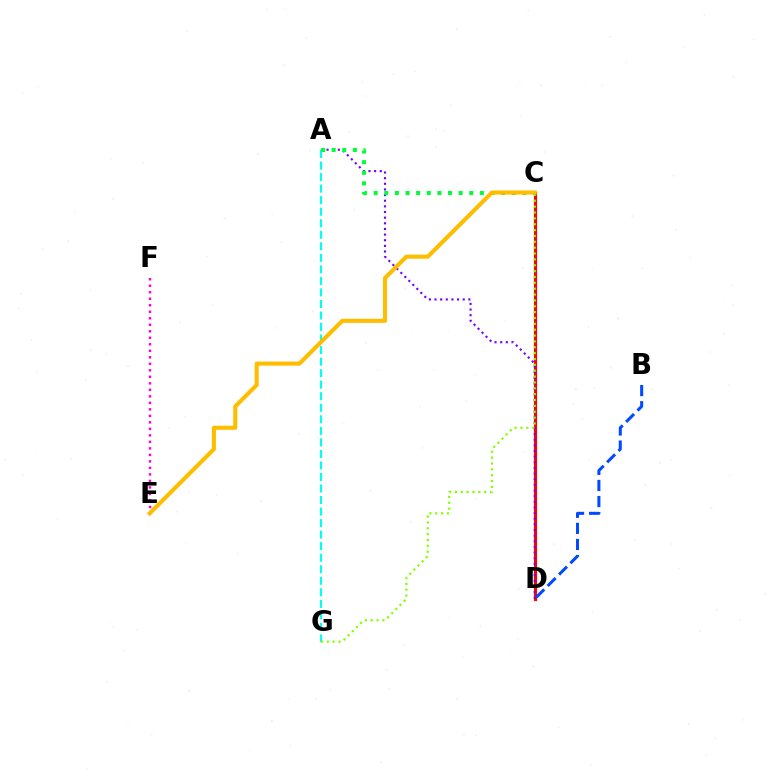{('C', 'D'): [{'color': '#ff0000', 'line_style': 'solid', 'thickness': 2.26}], ('E', 'F'): [{'color': '#ff00cf', 'line_style': 'dotted', 'thickness': 1.77}], ('A', 'D'): [{'color': '#7200ff', 'line_style': 'dotted', 'thickness': 1.53}], ('A', 'G'): [{'color': '#00fff6', 'line_style': 'dashed', 'thickness': 1.57}], ('C', 'G'): [{'color': '#84ff00', 'line_style': 'dotted', 'thickness': 1.59}], ('B', 'D'): [{'color': '#004bff', 'line_style': 'dashed', 'thickness': 2.18}], ('A', 'C'): [{'color': '#00ff39', 'line_style': 'dotted', 'thickness': 2.89}], ('C', 'E'): [{'color': '#ffbd00', 'line_style': 'solid', 'thickness': 2.95}]}